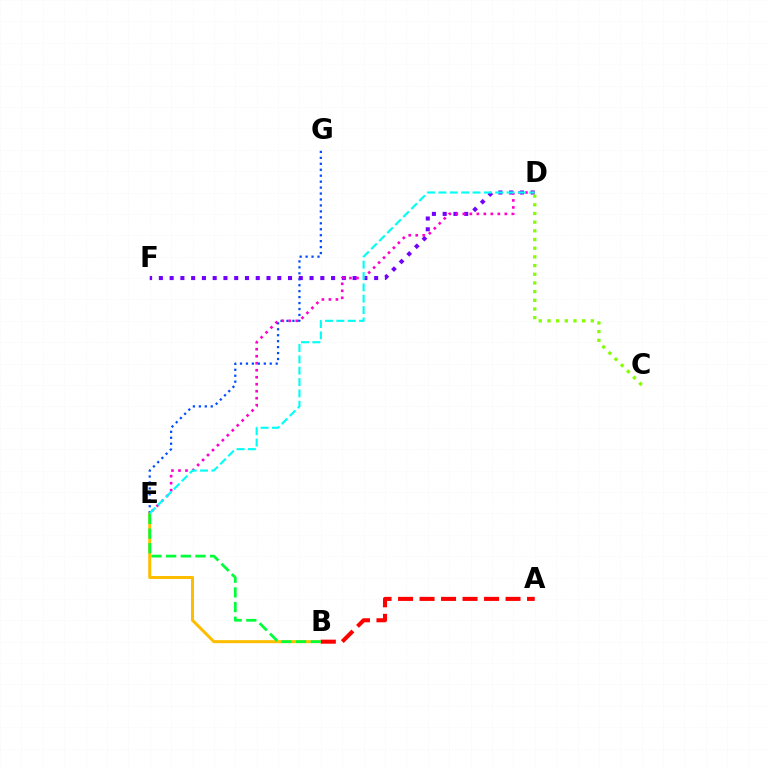{('B', 'E'): [{'color': '#ffbd00', 'line_style': 'solid', 'thickness': 2.17}, {'color': '#00ff39', 'line_style': 'dashed', 'thickness': 1.99}], ('A', 'B'): [{'color': '#ff0000', 'line_style': 'dashed', 'thickness': 2.92}], ('E', 'G'): [{'color': '#004bff', 'line_style': 'dotted', 'thickness': 1.62}], ('D', 'F'): [{'color': '#7200ff', 'line_style': 'dotted', 'thickness': 2.92}], ('D', 'E'): [{'color': '#ff00cf', 'line_style': 'dotted', 'thickness': 1.9}, {'color': '#00fff6', 'line_style': 'dashed', 'thickness': 1.54}], ('C', 'D'): [{'color': '#84ff00', 'line_style': 'dotted', 'thickness': 2.36}]}